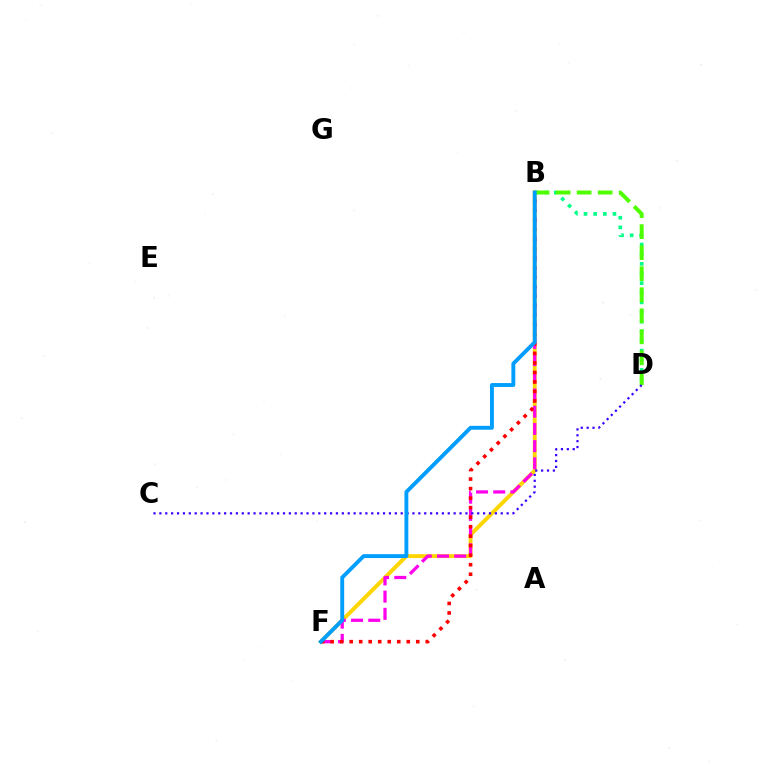{('B', 'F'): [{'color': '#ffd500', 'line_style': 'solid', 'thickness': 2.81}, {'color': '#ff00ed', 'line_style': 'dashed', 'thickness': 2.34}, {'color': '#ff0000', 'line_style': 'dotted', 'thickness': 2.59}, {'color': '#009eff', 'line_style': 'solid', 'thickness': 2.79}], ('B', 'D'): [{'color': '#00ff86', 'line_style': 'dotted', 'thickness': 2.62}, {'color': '#4fff00', 'line_style': 'dashed', 'thickness': 2.86}], ('C', 'D'): [{'color': '#3700ff', 'line_style': 'dotted', 'thickness': 1.6}]}